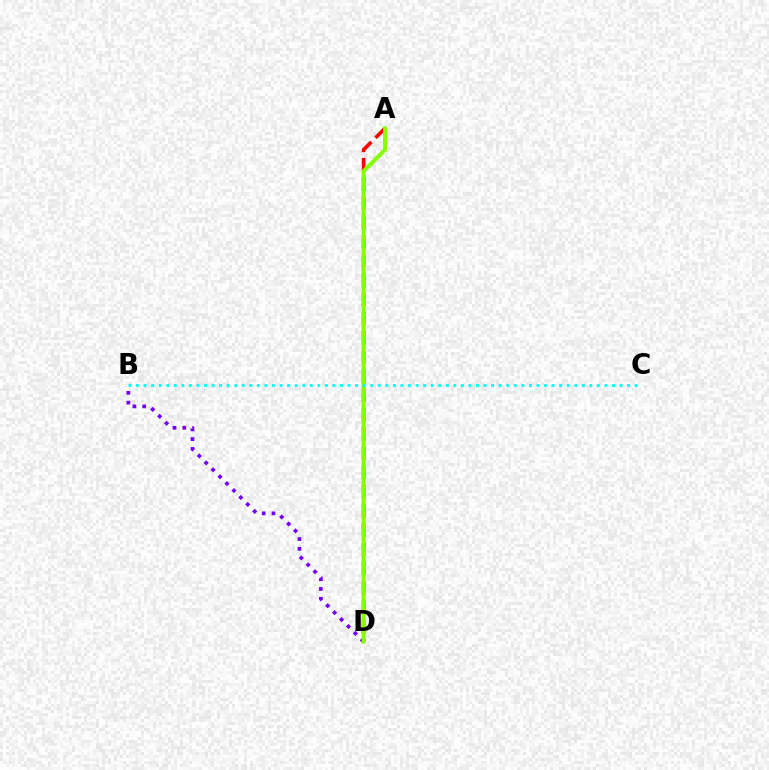{('A', 'D'): [{'color': '#ff0000', 'line_style': 'dashed', 'thickness': 2.61}, {'color': '#84ff00', 'line_style': 'solid', 'thickness': 2.85}], ('B', 'D'): [{'color': '#7200ff', 'line_style': 'dotted', 'thickness': 2.66}], ('B', 'C'): [{'color': '#00fff6', 'line_style': 'dotted', 'thickness': 2.05}]}